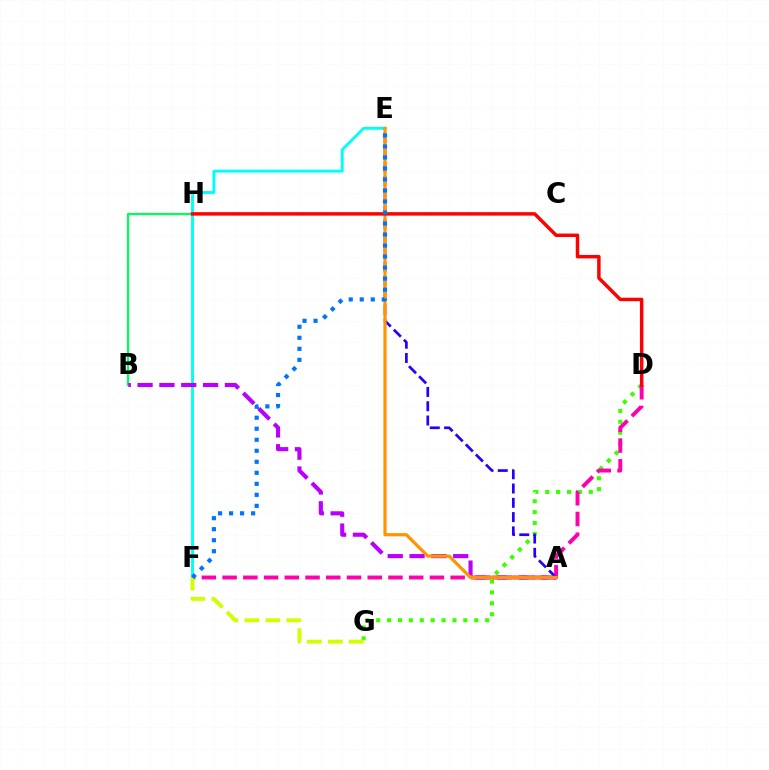{('E', 'F'): [{'color': '#00fff6', 'line_style': 'solid', 'thickness': 2.08}, {'color': '#0074ff', 'line_style': 'dotted', 'thickness': 2.99}], ('D', 'G'): [{'color': '#3dff00', 'line_style': 'dotted', 'thickness': 2.96}], ('D', 'F'): [{'color': '#ff00ac', 'line_style': 'dashed', 'thickness': 2.82}], ('A', 'E'): [{'color': '#2500ff', 'line_style': 'dashed', 'thickness': 1.94}, {'color': '#ff9400', 'line_style': 'solid', 'thickness': 2.31}], ('F', 'G'): [{'color': '#d1ff00', 'line_style': 'dashed', 'thickness': 2.85}], ('B', 'H'): [{'color': '#00ff5c', 'line_style': 'solid', 'thickness': 1.6}], ('A', 'B'): [{'color': '#b900ff', 'line_style': 'dashed', 'thickness': 2.97}], ('D', 'H'): [{'color': '#ff0000', 'line_style': 'solid', 'thickness': 2.49}]}